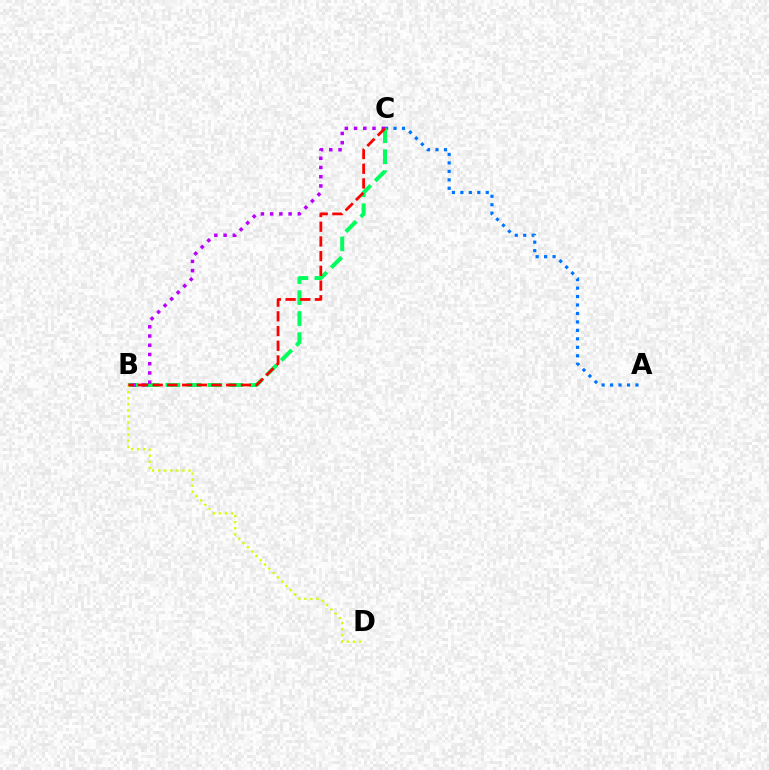{('A', 'C'): [{'color': '#0074ff', 'line_style': 'dotted', 'thickness': 2.3}], ('B', 'C'): [{'color': '#00ff5c', 'line_style': 'dashed', 'thickness': 2.85}, {'color': '#b900ff', 'line_style': 'dotted', 'thickness': 2.51}, {'color': '#ff0000', 'line_style': 'dashed', 'thickness': 2.0}], ('B', 'D'): [{'color': '#d1ff00', 'line_style': 'dotted', 'thickness': 1.65}]}